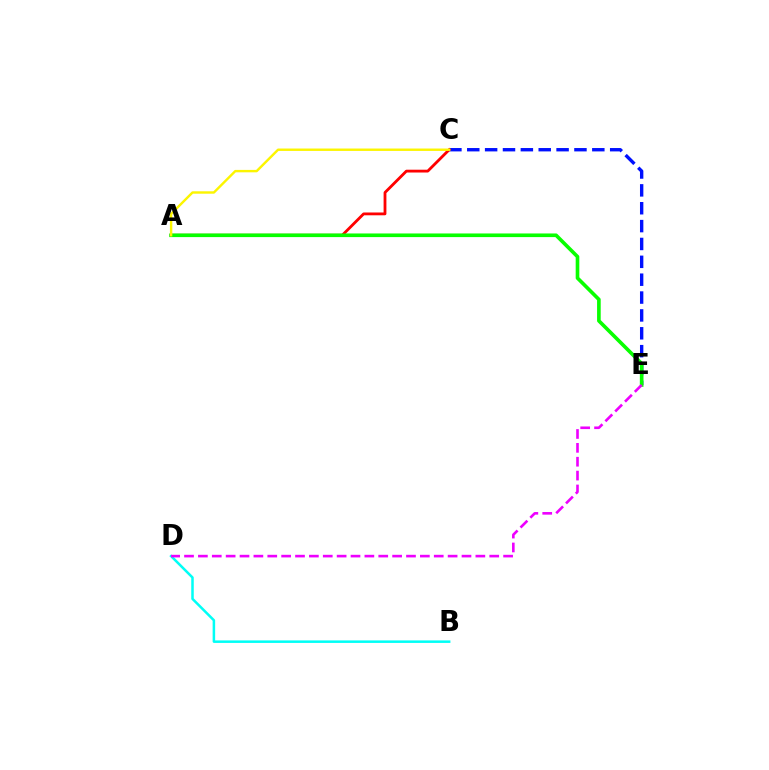{('C', 'E'): [{'color': '#0010ff', 'line_style': 'dashed', 'thickness': 2.43}], ('B', 'D'): [{'color': '#00fff6', 'line_style': 'solid', 'thickness': 1.81}], ('A', 'C'): [{'color': '#ff0000', 'line_style': 'solid', 'thickness': 2.02}, {'color': '#fcf500', 'line_style': 'solid', 'thickness': 1.73}], ('A', 'E'): [{'color': '#08ff00', 'line_style': 'solid', 'thickness': 2.62}], ('D', 'E'): [{'color': '#ee00ff', 'line_style': 'dashed', 'thickness': 1.88}]}